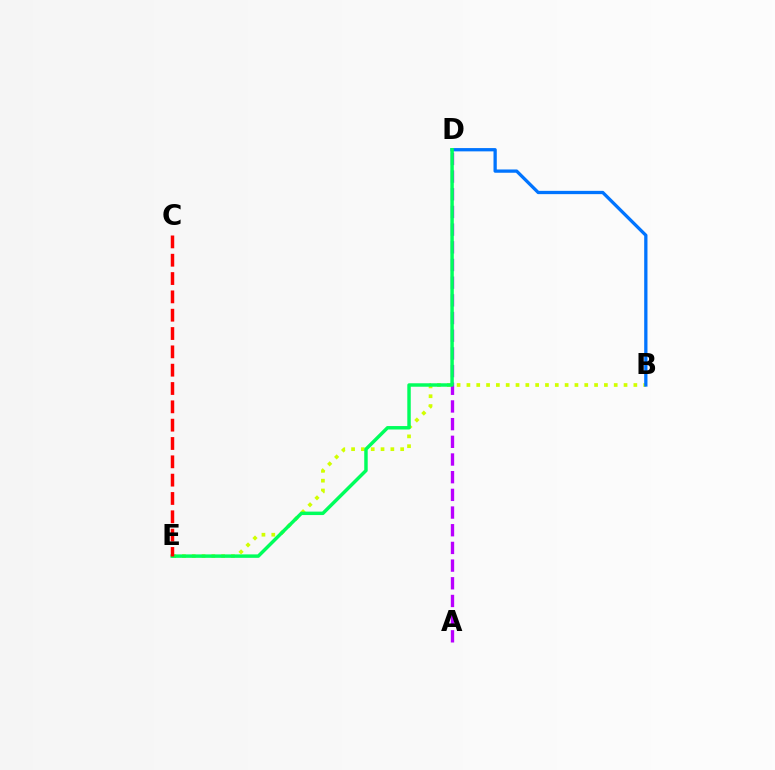{('B', 'E'): [{'color': '#d1ff00', 'line_style': 'dotted', 'thickness': 2.67}], ('A', 'D'): [{'color': '#b900ff', 'line_style': 'dashed', 'thickness': 2.4}], ('B', 'D'): [{'color': '#0074ff', 'line_style': 'solid', 'thickness': 2.36}], ('D', 'E'): [{'color': '#00ff5c', 'line_style': 'solid', 'thickness': 2.49}], ('C', 'E'): [{'color': '#ff0000', 'line_style': 'dashed', 'thickness': 2.49}]}